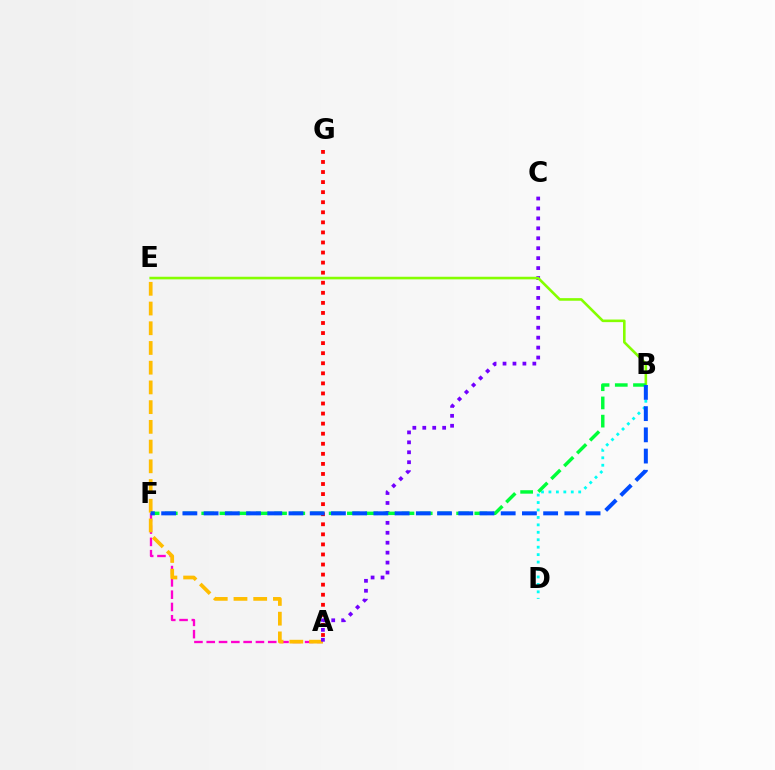{('B', 'D'): [{'color': '#00fff6', 'line_style': 'dotted', 'thickness': 2.02}], ('A', 'F'): [{'color': '#ff00cf', 'line_style': 'dashed', 'thickness': 1.67}], ('A', 'E'): [{'color': '#ffbd00', 'line_style': 'dashed', 'thickness': 2.68}], ('A', 'G'): [{'color': '#ff0000', 'line_style': 'dotted', 'thickness': 2.73}], ('A', 'C'): [{'color': '#7200ff', 'line_style': 'dotted', 'thickness': 2.7}], ('B', 'E'): [{'color': '#84ff00', 'line_style': 'solid', 'thickness': 1.87}], ('B', 'F'): [{'color': '#00ff39', 'line_style': 'dashed', 'thickness': 2.47}, {'color': '#004bff', 'line_style': 'dashed', 'thickness': 2.88}]}